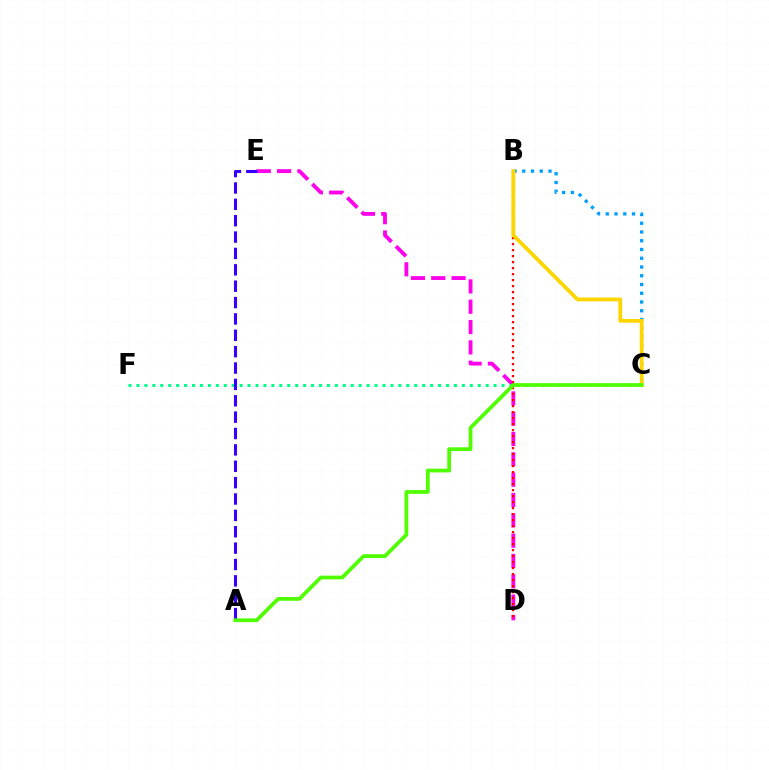{('B', 'C'): [{'color': '#009eff', 'line_style': 'dotted', 'thickness': 2.38}, {'color': '#ffd500', 'line_style': 'solid', 'thickness': 2.74}], ('D', 'E'): [{'color': '#ff00ed', 'line_style': 'dashed', 'thickness': 2.76}], ('C', 'F'): [{'color': '#00ff86', 'line_style': 'dotted', 'thickness': 2.16}], ('B', 'D'): [{'color': '#ff0000', 'line_style': 'dotted', 'thickness': 1.63}], ('A', 'E'): [{'color': '#3700ff', 'line_style': 'dashed', 'thickness': 2.22}], ('A', 'C'): [{'color': '#4fff00', 'line_style': 'solid', 'thickness': 2.7}]}